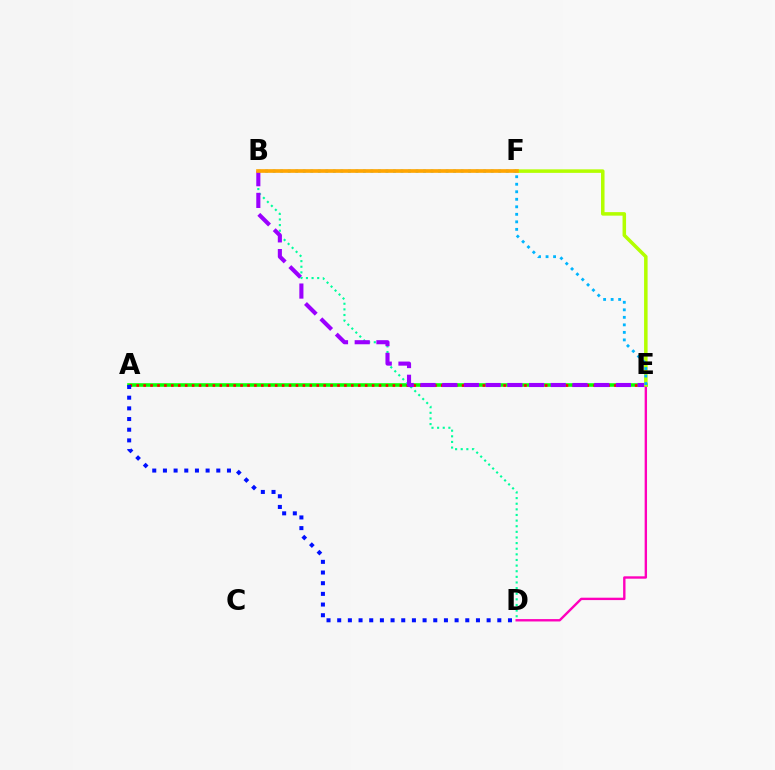{('A', 'E'): [{'color': '#08ff00', 'line_style': 'solid', 'thickness': 2.57}, {'color': '#ff0000', 'line_style': 'dotted', 'thickness': 1.88}], ('D', 'E'): [{'color': '#ff00bd', 'line_style': 'solid', 'thickness': 1.72}], ('B', 'D'): [{'color': '#00ff9d', 'line_style': 'dotted', 'thickness': 1.53}], ('B', 'E'): [{'color': '#9b00ff', 'line_style': 'dashed', 'thickness': 2.95}, {'color': '#00b5ff', 'line_style': 'dotted', 'thickness': 2.04}], ('E', 'F'): [{'color': '#b3ff00', 'line_style': 'solid', 'thickness': 2.53}], ('A', 'D'): [{'color': '#0010ff', 'line_style': 'dotted', 'thickness': 2.9}], ('B', 'F'): [{'color': '#ffa500', 'line_style': 'solid', 'thickness': 2.64}]}